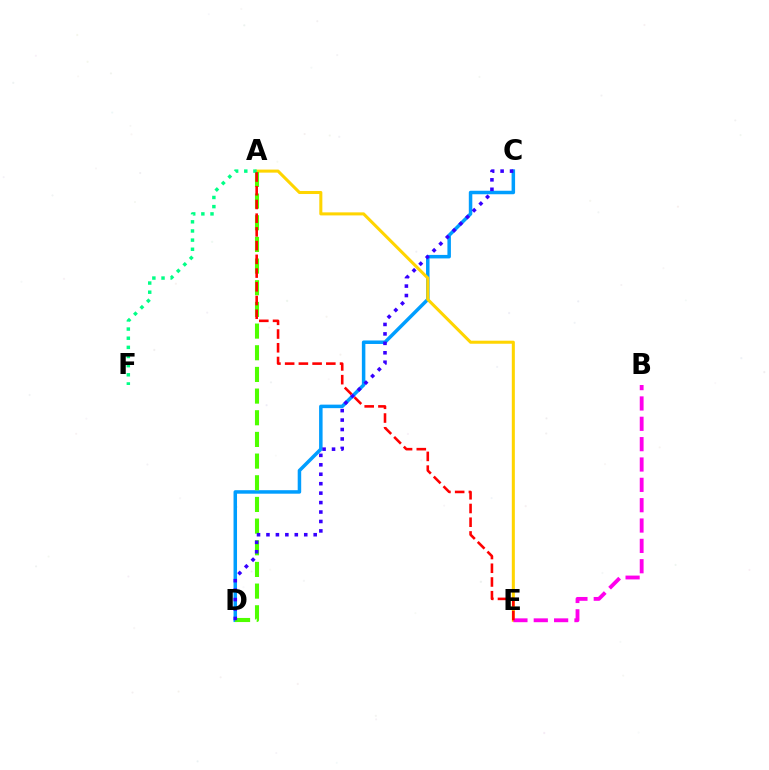{('C', 'D'): [{'color': '#009eff', 'line_style': 'solid', 'thickness': 2.52}, {'color': '#3700ff', 'line_style': 'dotted', 'thickness': 2.57}], ('A', 'E'): [{'color': '#ffd500', 'line_style': 'solid', 'thickness': 2.19}, {'color': '#ff0000', 'line_style': 'dashed', 'thickness': 1.86}], ('A', 'D'): [{'color': '#4fff00', 'line_style': 'dashed', 'thickness': 2.94}], ('A', 'F'): [{'color': '#00ff86', 'line_style': 'dotted', 'thickness': 2.49}], ('B', 'E'): [{'color': '#ff00ed', 'line_style': 'dashed', 'thickness': 2.76}]}